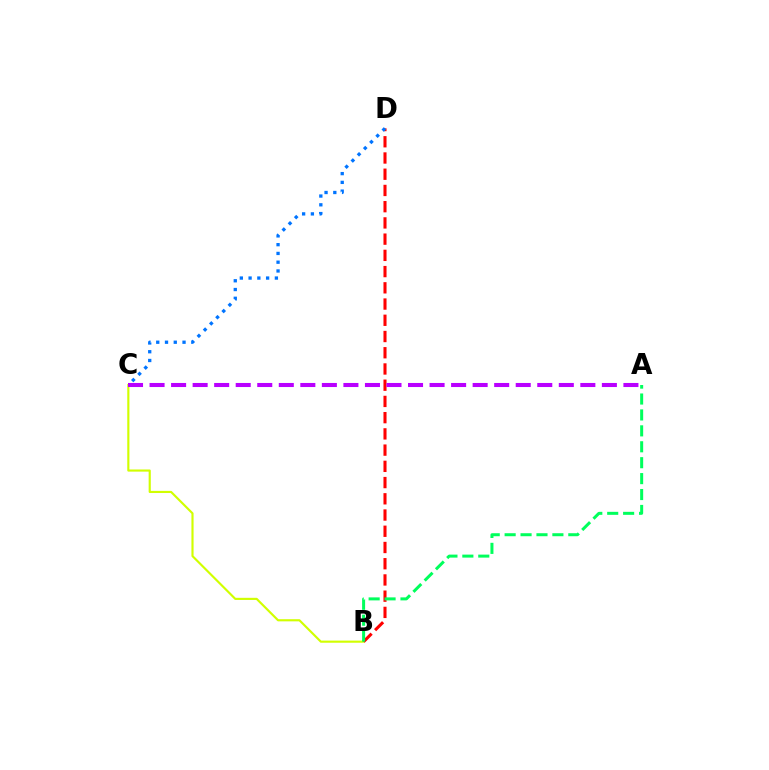{('B', 'C'): [{'color': '#d1ff00', 'line_style': 'solid', 'thickness': 1.55}], ('B', 'D'): [{'color': '#ff0000', 'line_style': 'dashed', 'thickness': 2.2}], ('A', 'C'): [{'color': '#b900ff', 'line_style': 'dashed', 'thickness': 2.93}], ('A', 'B'): [{'color': '#00ff5c', 'line_style': 'dashed', 'thickness': 2.16}], ('C', 'D'): [{'color': '#0074ff', 'line_style': 'dotted', 'thickness': 2.38}]}